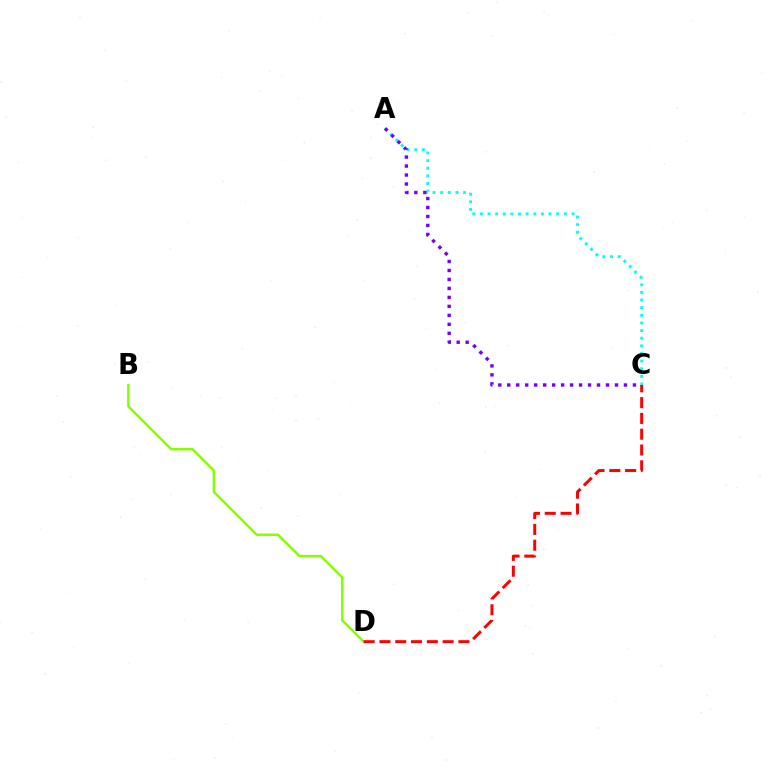{('B', 'D'): [{'color': '#84ff00', 'line_style': 'solid', 'thickness': 1.77}], ('A', 'C'): [{'color': '#00fff6', 'line_style': 'dotted', 'thickness': 2.07}, {'color': '#7200ff', 'line_style': 'dotted', 'thickness': 2.44}], ('C', 'D'): [{'color': '#ff0000', 'line_style': 'dashed', 'thickness': 2.15}]}